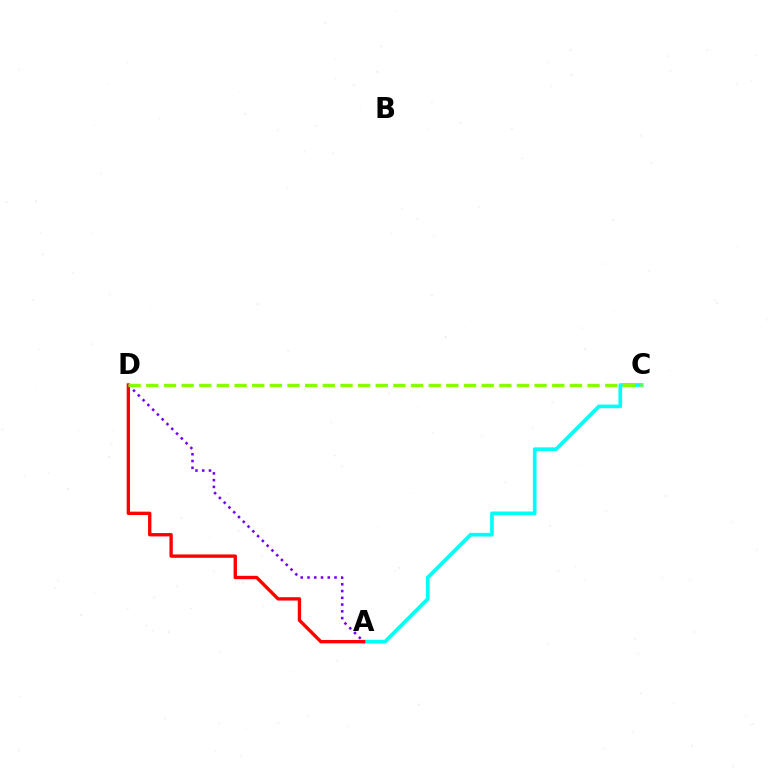{('A', 'C'): [{'color': '#00fff6', 'line_style': 'solid', 'thickness': 2.64}], ('A', 'D'): [{'color': '#7200ff', 'line_style': 'dotted', 'thickness': 1.84}, {'color': '#ff0000', 'line_style': 'solid', 'thickness': 2.41}], ('C', 'D'): [{'color': '#84ff00', 'line_style': 'dashed', 'thickness': 2.4}]}